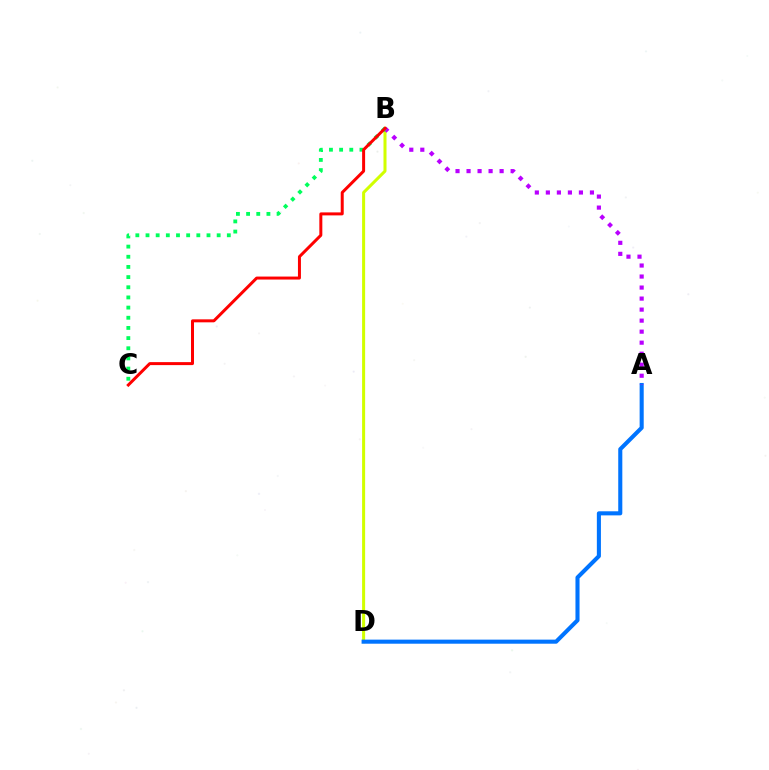{('B', 'D'): [{'color': '#d1ff00', 'line_style': 'solid', 'thickness': 2.18}], ('A', 'D'): [{'color': '#0074ff', 'line_style': 'solid', 'thickness': 2.94}], ('A', 'B'): [{'color': '#b900ff', 'line_style': 'dotted', 'thickness': 2.99}], ('B', 'C'): [{'color': '#00ff5c', 'line_style': 'dotted', 'thickness': 2.76}, {'color': '#ff0000', 'line_style': 'solid', 'thickness': 2.15}]}